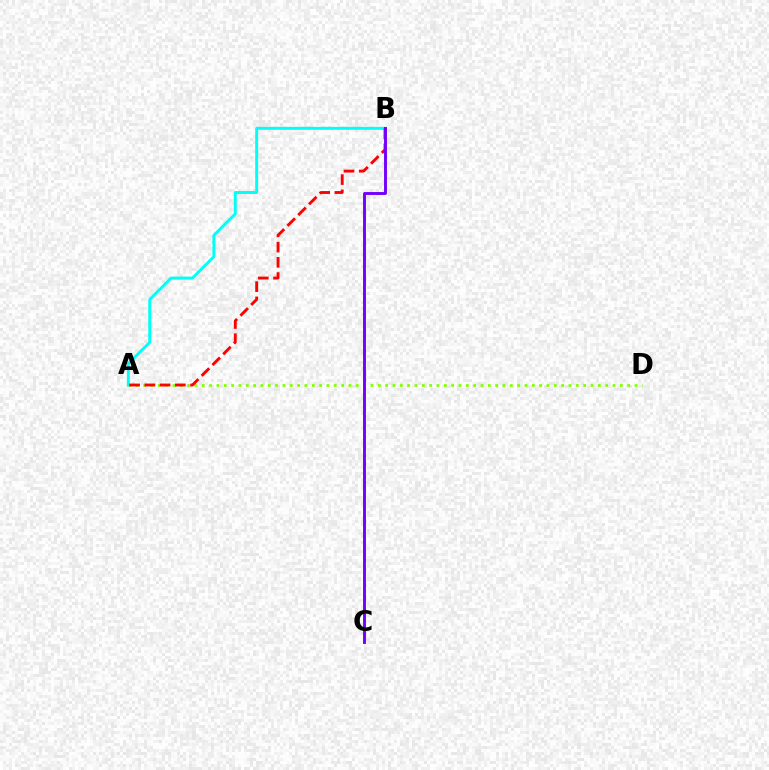{('A', 'D'): [{'color': '#84ff00', 'line_style': 'dotted', 'thickness': 1.99}], ('A', 'B'): [{'color': '#00fff6', 'line_style': 'solid', 'thickness': 2.12}, {'color': '#ff0000', 'line_style': 'dashed', 'thickness': 2.07}], ('B', 'C'): [{'color': '#7200ff', 'line_style': 'solid', 'thickness': 2.09}]}